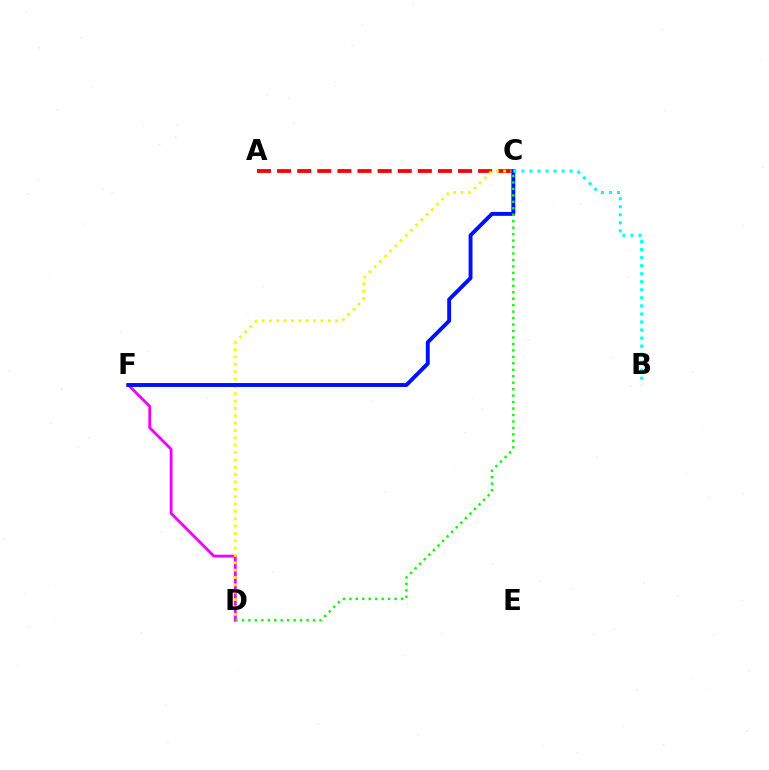{('D', 'F'): [{'color': '#ee00ff', 'line_style': 'solid', 'thickness': 2.03}], ('A', 'C'): [{'color': '#ff0000', 'line_style': 'dashed', 'thickness': 2.73}], ('C', 'D'): [{'color': '#fcf500', 'line_style': 'dotted', 'thickness': 2.0}, {'color': '#08ff00', 'line_style': 'dotted', 'thickness': 1.75}], ('C', 'F'): [{'color': '#0010ff', 'line_style': 'solid', 'thickness': 2.81}], ('B', 'C'): [{'color': '#00fff6', 'line_style': 'dotted', 'thickness': 2.18}]}